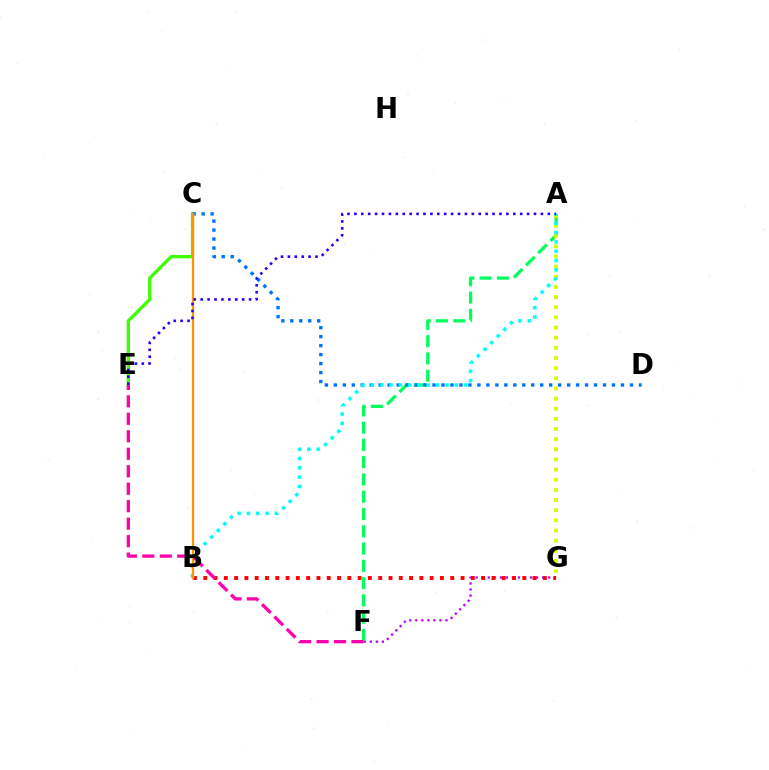{('F', 'G'): [{'color': '#b900ff', 'line_style': 'dotted', 'thickness': 1.64}], ('A', 'F'): [{'color': '#00ff5c', 'line_style': 'dashed', 'thickness': 2.35}], ('C', 'E'): [{'color': '#3dff00', 'line_style': 'solid', 'thickness': 2.37}], ('C', 'D'): [{'color': '#0074ff', 'line_style': 'dotted', 'thickness': 2.44}], ('A', 'G'): [{'color': '#d1ff00', 'line_style': 'dotted', 'thickness': 2.76}], ('B', 'G'): [{'color': '#ff0000', 'line_style': 'dotted', 'thickness': 2.8}], ('A', 'B'): [{'color': '#00fff6', 'line_style': 'dotted', 'thickness': 2.54}], ('B', 'C'): [{'color': '#ff9400', 'line_style': 'solid', 'thickness': 1.64}], ('E', 'F'): [{'color': '#ff00ac', 'line_style': 'dashed', 'thickness': 2.37}], ('A', 'E'): [{'color': '#2500ff', 'line_style': 'dotted', 'thickness': 1.88}]}